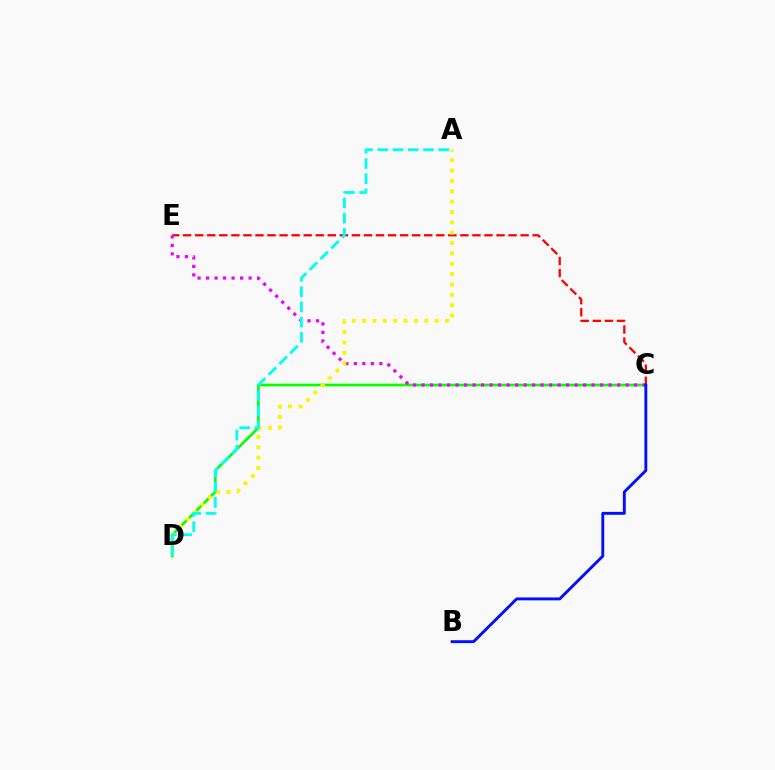{('C', 'D'): [{'color': '#08ff00', 'line_style': 'solid', 'thickness': 1.92}], ('C', 'E'): [{'color': '#ff0000', 'line_style': 'dashed', 'thickness': 1.64}, {'color': '#ee00ff', 'line_style': 'dotted', 'thickness': 2.31}], ('A', 'D'): [{'color': '#fcf500', 'line_style': 'dotted', 'thickness': 2.81}, {'color': '#00fff6', 'line_style': 'dashed', 'thickness': 2.07}], ('B', 'C'): [{'color': '#0010ff', 'line_style': 'solid', 'thickness': 2.08}]}